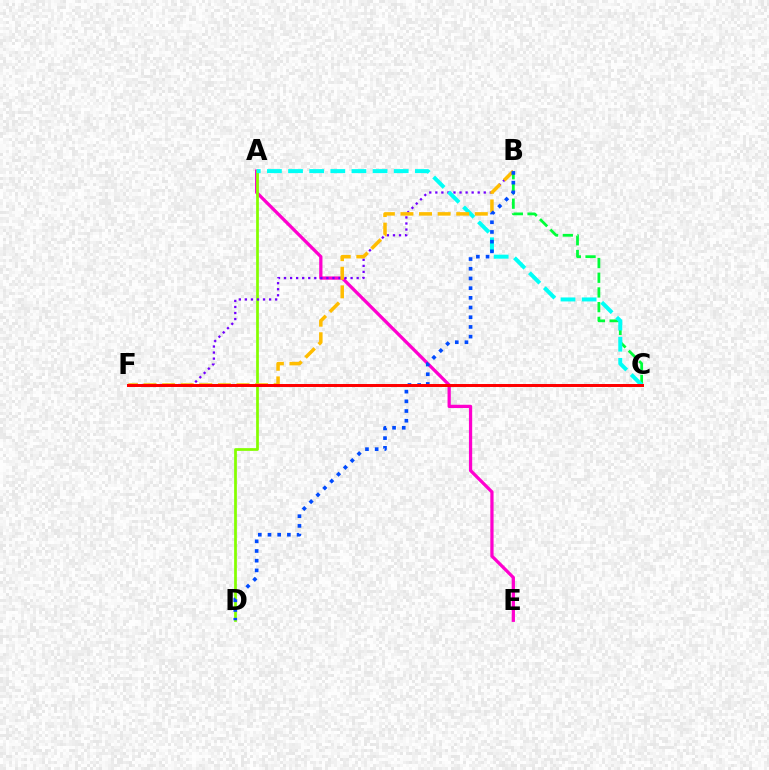{('B', 'C'): [{'color': '#00ff39', 'line_style': 'dashed', 'thickness': 2.0}], ('A', 'E'): [{'color': '#ff00cf', 'line_style': 'solid', 'thickness': 2.34}], ('A', 'D'): [{'color': '#84ff00', 'line_style': 'solid', 'thickness': 1.97}], ('B', 'F'): [{'color': '#7200ff', 'line_style': 'dotted', 'thickness': 1.64}, {'color': '#ffbd00', 'line_style': 'dashed', 'thickness': 2.53}], ('A', 'C'): [{'color': '#00fff6', 'line_style': 'dashed', 'thickness': 2.87}], ('B', 'D'): [{'color': '#004bff', 'line_style': 'dotted', 'thickness': 2.63}], ('C', 'F'): [{'color': '#ff0000', 'line_style': 'solid', 'thickness': 2.15}]}